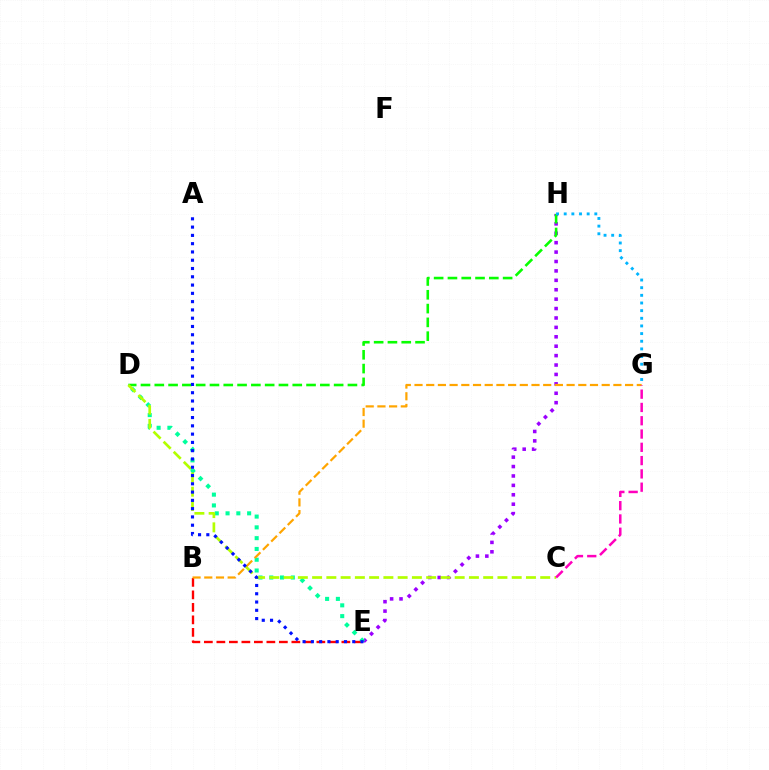{('E', 'H'): [{'color': '#9b00ff', 'line_style': 'dotted', 'thickness': 2.56}], ('B', 'E'): [{'color': '#ff0000', 'line_style': 'dashed', 'thickness': 1.7}], ('D', 'H'): [{'color': '#08ff00', 'line_style': 'dashed', 'thickness': 1.87}], ('D', 'E'): [{'color': '#00ff9d', 'line_style': 'dotted', 'thickness': 2.93}], ('C', 'D'): [{'color': '#b3ff00', 'line_style': 'dashed', 'thickness': 1.94}], ('B', 'G'): [{'color': '#ffa500', 'line_style': 'dashed', 'thickness': 1.59}], ('A', 'E'): [{'color': '#0010ff', 'line_style': 'dotted', 'thickness': 2.25}], ('G', 'H'): [{'color': '#00b5ff', 'line_style': 'dotted', 'thickness': 2.08}], ('C', 'G'): [{'color': '#ff00bd', 'line_style': 'dashed', 'thickness': 1.81}]}